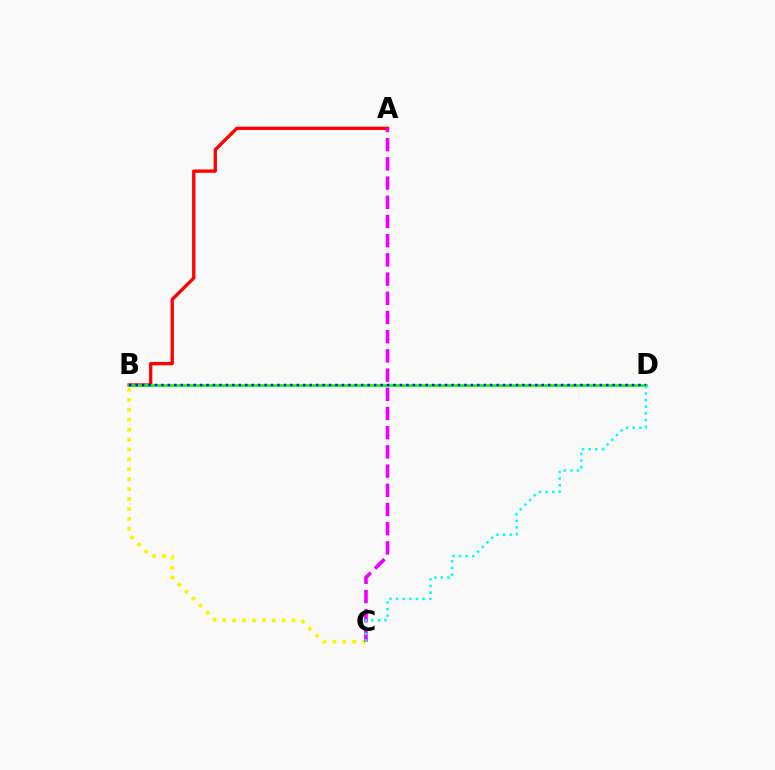{('A', 'B'): [{'color': '#ff0000', 'line_style': 'solid', 'thickness': 2.39}], ('B', 'D'): [{'color': '#08ff00', 'line_style': 'solid', 'thickness': 1.92}, {'color': '#0010ff', 'line_style': 'dotted', 'thickness': 1.75}], ('B', 'C'): [{'color': '#fcf500', 'line_style': 'dotted', 'thickness': 2.69}], ('A', 'C'): [{'color': '#ee00ff', 'line_style': 'dashed', 'thickness': 2.61}], ('C', 'D'): [{'color': '#00fff6', 'line_style': 'dotted', 'thickness': 1.8}]}